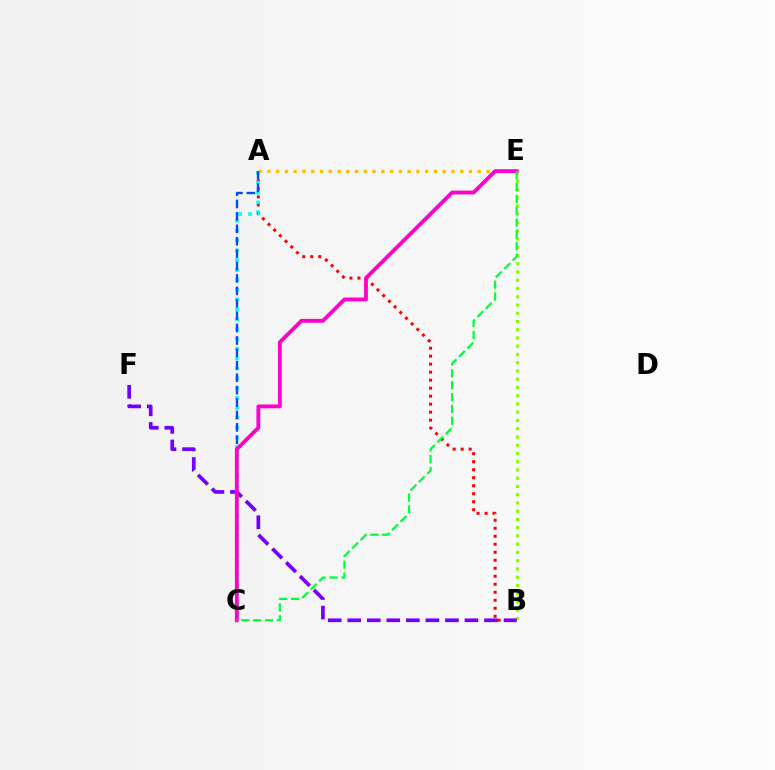{('A', 'B'): [{'color': '#ff0000', 'line_style': 'dotted', 'thickness': 2.17}], ('B', 'E'): [{'color': '#84ff00', 'line_style': 'dotted', 'thickness': 2.24}], ('A', 'C'): [{'color': '#00fff6', 'line_style': 'dotted', 'thickness': 2.67}, {'color': '#004bff', 'line_style': 'dashed', 'thickness': 1.69}], ('B', 'F'): [{'color': '#7200ff', 'line_style': 'dashed', 'thickness': 2.65}], ('A', 'E'): [{'color': '#ffbd00', 'line_style': 'dotted', 'thickness': 2.38}], ('C', 'E'): [{'color': '#ff00cf', 'line_style': 'solid', 'thickness': 2.77}, {'color': '#00ff39', 'line_style': 'dashed', 'thickness': 1.61}]}